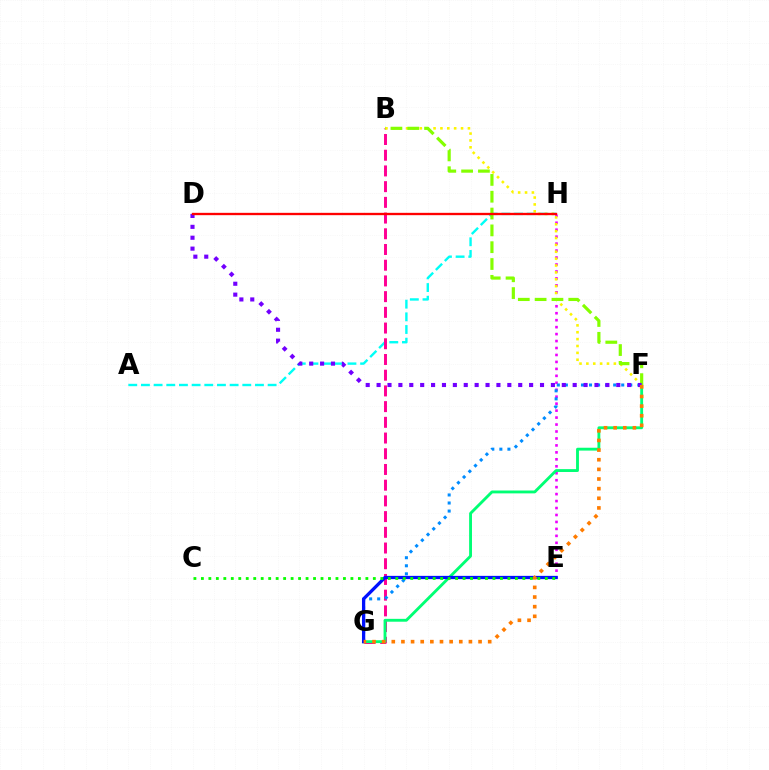{('A', 'H'): [{'color': '#00fff6', 'line_style': 'dashed', 'thickness': 1.72}], ('E', 'H'): [{'color': '#ee00ff', 'line_style': 'dotted', 'thickness': 1.89}], ('B', 'G'): [{'color': '#ff0094', 'line_style': 'dashed', 'thickness': 2.13}], ('F', 'G'): [{'color': '#008cff', 'line_style': 'dotted', 'thickness': 2.19}, {'color': '#00ff74', 'line_style': 'solid', 'thickness': 2.06}, {'color': '#ff7c00', 'line_style': 'dotted', 'thickness': 2.62}], ('B', 'F'): [{'color': '#fcf500', 'line_style': 'dotted', 'thickness': 1.87}, {'color': '#84ff00', 'line_style': 'dashed', 'thickness': 2.29}], ('E', 'G'): [{'color': '#0010ff', 'line_style': 'solid', 'thickness': 2.36}], ('D', 'F'): [{'color': '#7200ff', 'line_style': 'dotted', 'thickness': 2.96}], ('D', 'H'): [{'color': '#ff0000', 'line_style': 'solid', 'thickness': 1.68}], ('C', 'E'): [{'color': '#08ff00', 'line_style': 'dotted', 'thickness': 2.03}]}